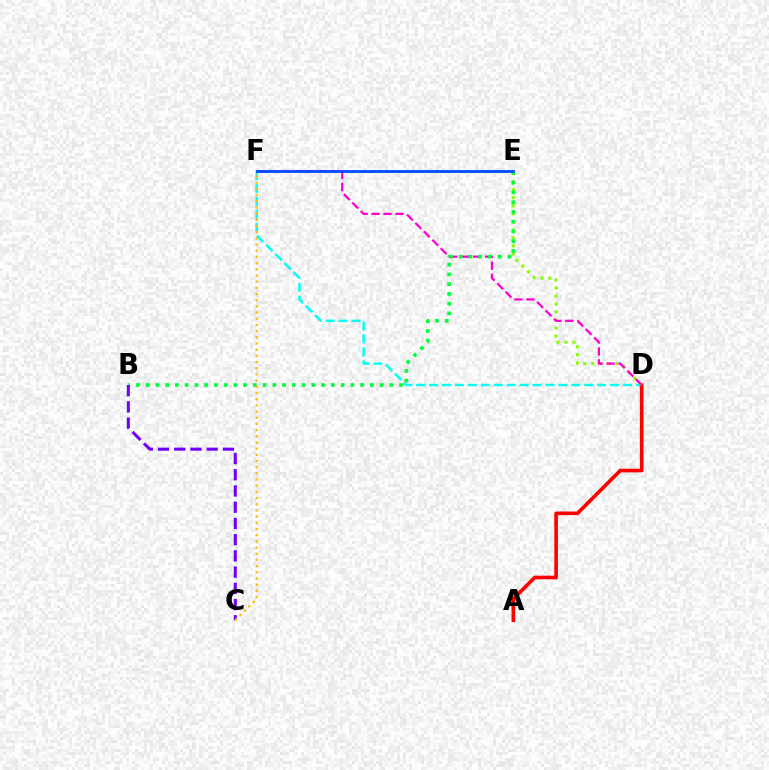{('D', 'F'): [{'color': '#00fff6', 'line_style': 'dashed', 'thickness': 1.76}, {'color': '#ff00cf', 'line_style': 'dashed', 'thickness': 1.62}], ('A', 'D'): [{'color': '#ff0000', 'line_style': 'solid', 'thickness': 2.61}], ('D', 'E'): [{'color': '#84ff00', 'line_style': 'dotted', 'thickness': 2.18}], ('B', 'E'): [{'color': '#00ff39', 'line_style': 'dotted', 'thickness': 2.65}], ('B', 'C'): [{'color': '#7200ff', 'line_style': 'dashed', 'thickness': 2.2}], ('C', 'F'): [{'color': '#ffbd00', 'line_style': 'dotted', 'thickness': 1.68}], ('E', 'F'): [{'color': '#004bff', 'line_style': 'solid', 'thickness': 2.04}]}